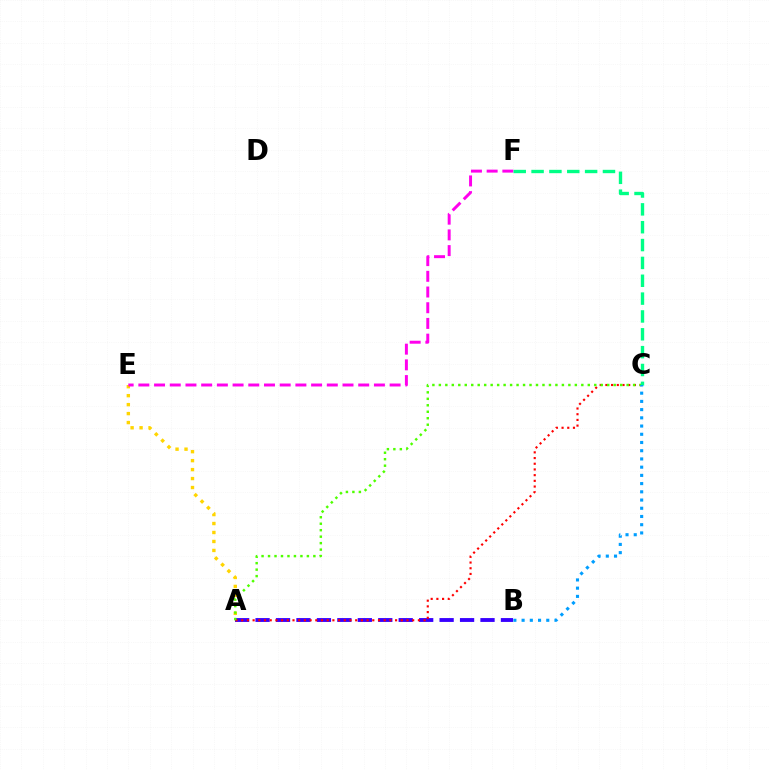{('A', 'E'): [{'color': '#ffd500', 'line_style': 'dotted', 'thickness': 2.44}], ('A', 'B'): [{'color': '#3700ff', 'line_style': 'dashed', 'thickness': 2.78}], ('E', 'F'): [{'color': '#ff00ed', 'line_style': 'dashed', 'thickness': 2.13}], ('A', 'C'): [{'color': '#ff0000', 'line_style': 'dotted', 'thickness': 1.55}, {'color': '#4fff00', 'line_style': 'dotted', 'thickness': 1.76}], ('C', 'F'): [{'color': '#00ff86', 'line_style': 'dashed', 'thickness': 2.42}], ('B', 'C'): [{'color': '#009eff', 'line_style': 'dotted', 'thickness': 2.23}]}